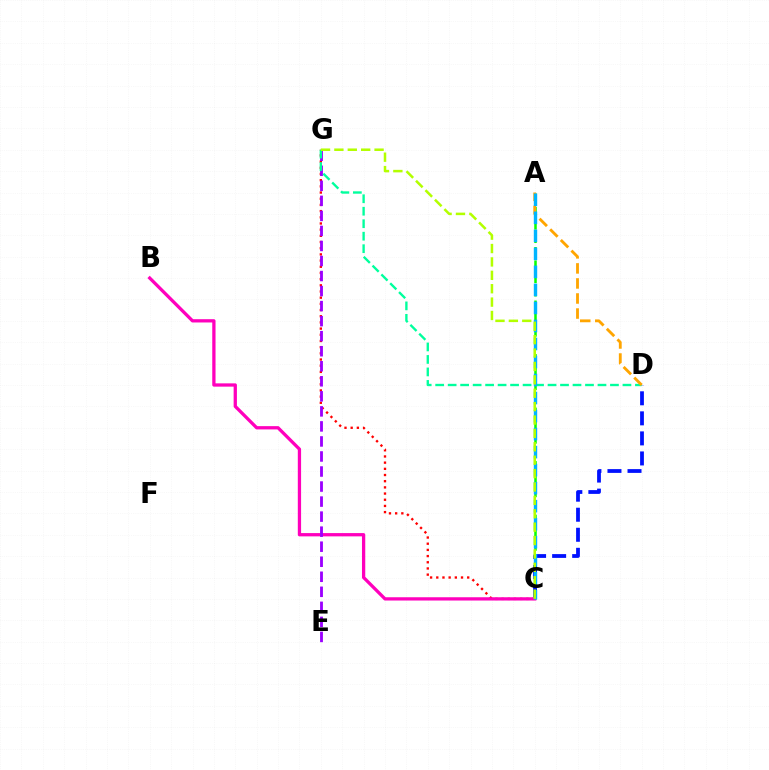{('A', 'C'): [{'color': '#08ff00', 'line_style': 'dashed', 'thickness': 1.82}, {'color': '#00b5ff', 'line_style': 'dashed', 'thickness': 2.45}], ('C', 'D'): [{'color': '#0010ff', 'line_style': 'dashed', 'thickness': 2.72}], ('C', 'G'): [{'color': '#ff0000', 'line_style': 'dotted', 'thickness': 1.68}, {'color': '#b3ff00', 'line_style': 'dashed', 'thickness': 1.82}], ('B', 'C'): [{'color': '#ff00bd', 'line_style': 'solid', 'thickness': 2.36}], ('E', 'G'): [{'color': '#9b00ff', 'line_style': 'dashed', 'thickness': 2.04}], ('D', 'G'): [{'color': '#00ff9d', 'line_style': 'dashed', 'thickness': 1.7}], ('A', 'D'): [{'color': '#ffa500', 'line_style': 'dashed', 'thickness': 2.04}]}